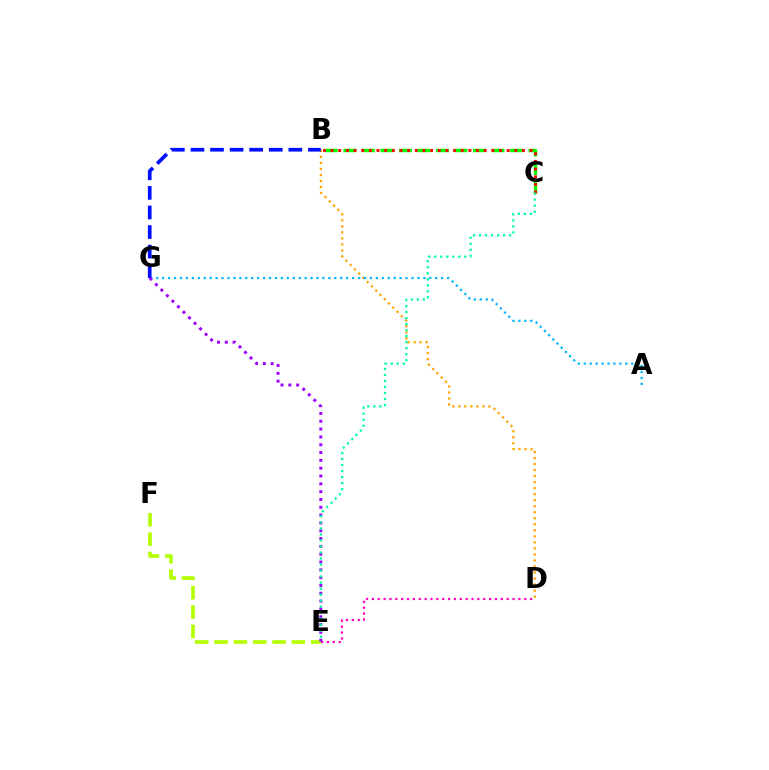{('B', 'C'): [{'color': '#08ff00', 'line_style': 'dashed', 'thickness': 2.52}, {'color': '#ff0000', 'line_style': 'dotted', 'thickness': 2.08}], ('B', 'D'): [{'color': '#ffa500', 'line_style': 'dotted', 'thickness': 1.64}], ('E', 'F'): [{'color': '#b3ff00', 'line_style': 'dashed', 'thickness': 2.63}], ('D', 'E'): [{'color': '#ff00bd', 'line_style': 'dotted', 'thickness': 1.59}], ('A', 'G'): [{'color': '#00b5ff', 'line_style': 'dotted', 'thickness': 1.61}], ('B', 'G'): [{'color': '#0010ff', 'line_style': 'dashed', 'thickness': 2.66}], ('E', 'G'): [{'color': '#9b00ff', 'line_style': 'dotted', 'thickness': 2.12}], ('C', 'E'): [{'color': '#00ff9d', 'line_style': 'dotted', 'thickness': 1.64}]}